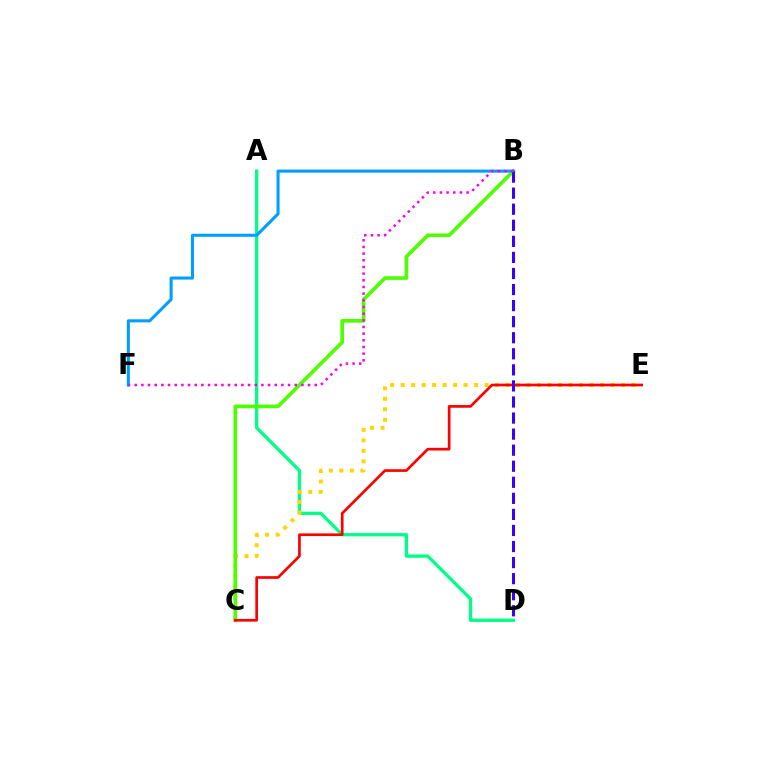{('A', 'D'): [{'color': '#00ff86', 'line_style': 'solid', 'thickness': 2.37}], ('C', 'E'): [{'color': '#ffd500', 'line_style': 'dotted', 'thickness': 2.85}, {'color': '#ff0000', 'line_style': 'solid', 'thickness': 1.94}], ('B', 'C'): [{'color': '#4fff00', 'line_style': 'solid', 'thickness': 2.64}], ('B', 'F'): [{'color': '#009eff', 'line_style': 'solid', 'thickness': 2.21}, {'color': '#ff00ed', 'line_style': 'dotted', 'thickness': 1.81}], ('B', 'D'): [{'color': '#3700ff', 'line_style': 'dashed', 'thickness': 2.18}]}